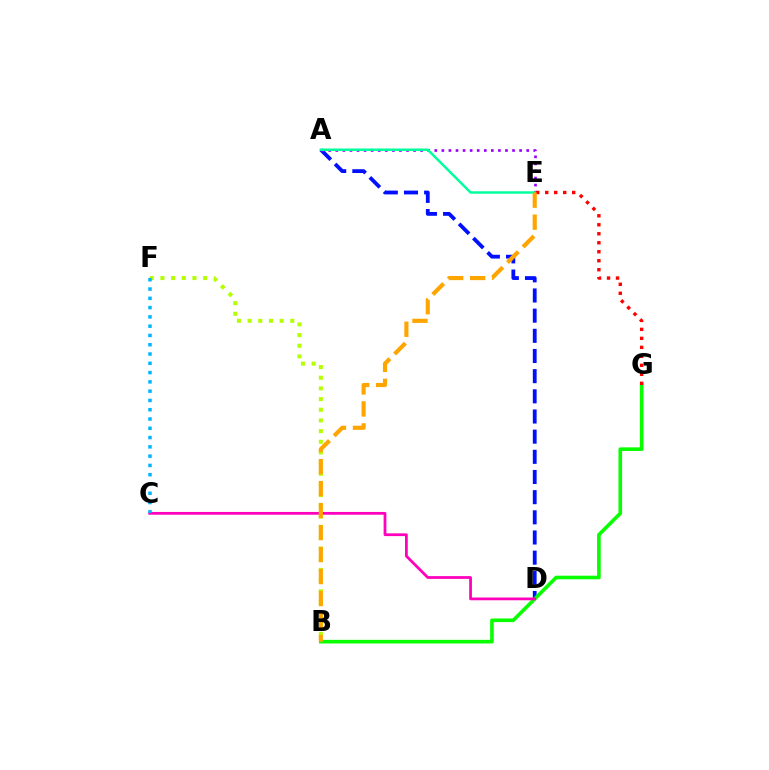{('A', 'D'): [{'color': '#0010ff', 'line_style': 'dashed', 'thickness': 2.74}], ('B', 'G'): [{'color': '#08ff00', 'line_style': 'solid', 'thickness': 2.6}], ('C', 'D'): [{'color': '#ff00bd', 'line_style': 'solid', 'thickness': 1.99}], ('B', 'F'): [{'color': '#b3ff00', 'line_style': 'dotted', 'thickness': 2.9}], ('A', 'E'): [{'color': '#9b00ff', 'line_style': 'dotted', 'thickness': 1.92}, {'color': '#00ff9d', 'line_style': 'solid', 'thickness': 1.77}], ('E', 'G'): [{'color': '#ff0000', 'line_style': 'dotted', 'thickness': 2.44}], ('C', 'F'): [{'color': '#00b5ff', 'line_style': 'dotted', 'thickness': 2.52}], ('B', 'E'): [{'color': '#ffa500', 'line_style': 'dashed', 'thickness': 2.99}]}